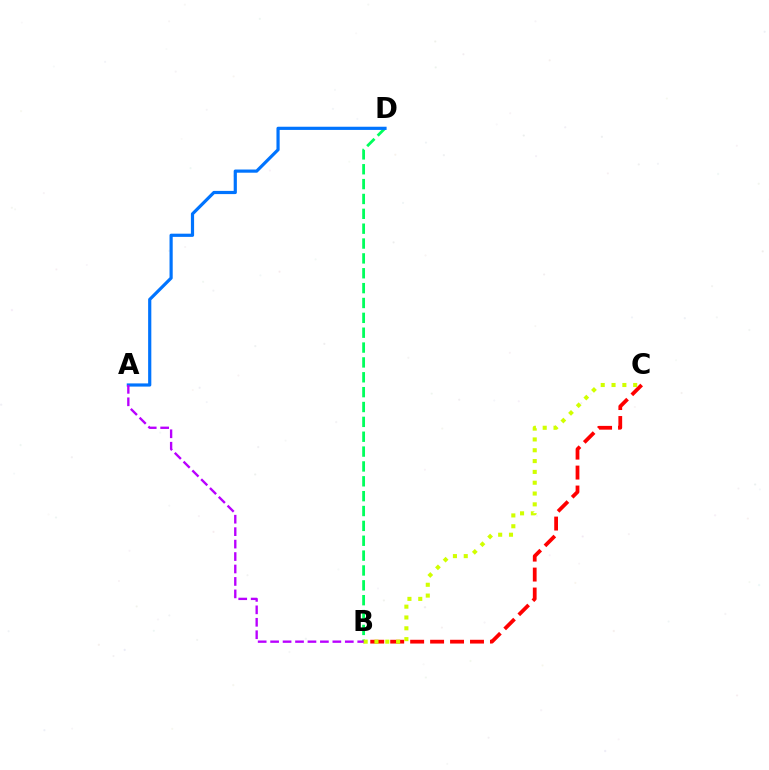{('B', 'D'): [{'color': '#00ff5c', 'line_style': 'dashed', 'thickness': 2.02}], ('B', 'C'): [{'color': '#ff0000', 'line_style': 'dashed', 'thickness': 2.71}, {'color': '#d1ff00', 'line_style': 'dotted', 'thickness': 2.94}], ('A', 'D'): [{'color': '#0074ff', 'line_style': 'solid', 'thickness': 2.29}], ('A', 'B'): [{'color': '#b900ff', 'line_style': 'dashed', 'thickness': 1.69}]}